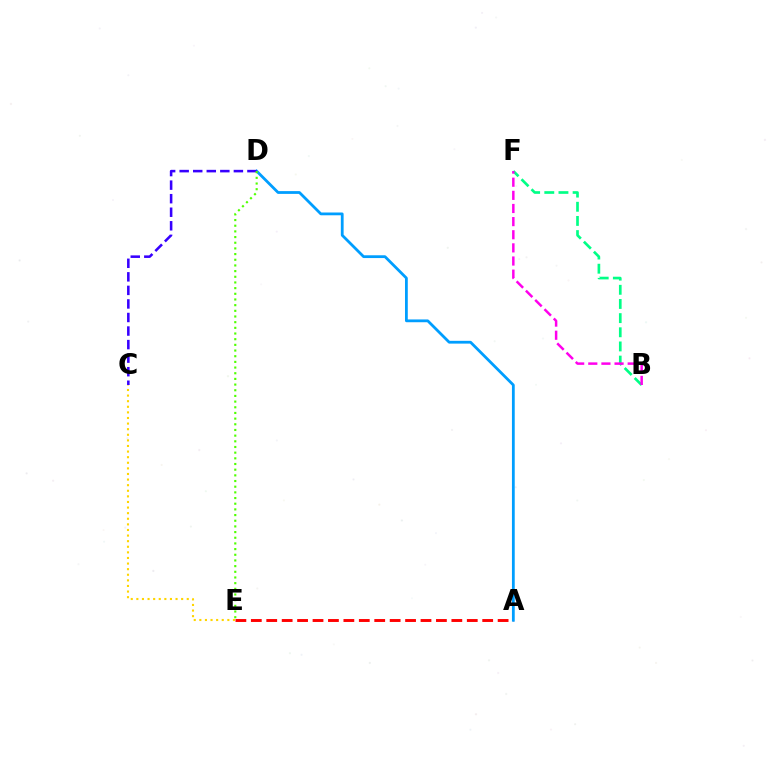{('B', 'F'): [{'color': '#00ff86', 'line_style': 'dashed', 'thickness': 1.92}, {'color': '#ff00ed', 'line_style': 'dashed', 'thickness': 1.78}], ('A', 'E'): [{'color': '#ff0000', 'line_style': 'dashed', 'thickness': 2.1}], ('C', 'E'): [{'color': '#ffd500', 'line_style': 'dotted', 'thickness': 1.52}], ('A', 'D'): [{'color': '#009eff', 'line_style': 'solid', 'thickness': 2.0}], ('C', 'D'): [{'color': '#3700ff', 'line_style': 'dashed', 'thickness': 1.84}], ('D', 'E'): [{'color': '#4fff00', 'line_style': 'dotted', 'thickness': 1.54}]}